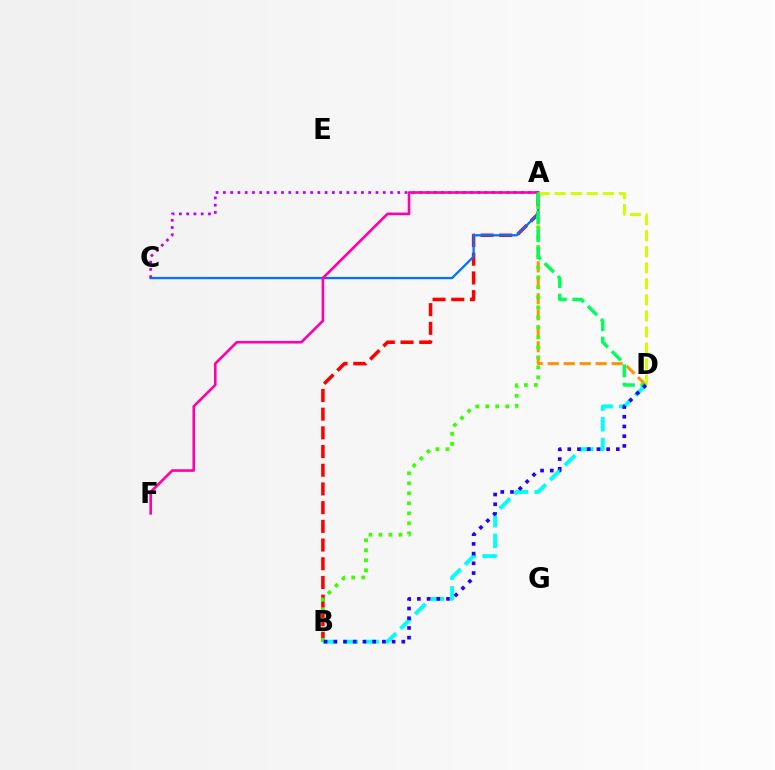{('A', 'D'): [{'color': '#ff9400', 'line_style': 'dashed', 'thickness': 2.17}, {'color': '#d1ff00', 'line_style': 'dashed', 'thickness': 2.18}, {'color': '#00ff5c', 'line_style': 'dashed', 'thickness': 2.49}], ('A', 'B'): [{'color': '#ff0000', 'line_style': 'dashed', 'thickness': 2.54}, {'color': '#3dff00', 'line_style': 'dotted', 'thickness': 2.72}], ('A', 'C'): [{'color': '#0074ff', 'line_style': 'solid', 'thickness': 1.65}, {'color': '#b900ff', 'line_style': 'dotted', 'thickness': 1.97}], ('B', 'D'): [{'color': '#00fff6', 'line_style': 'dashed', 'thickness': 2.82}, {'color': '#2500ff', 'line_style': 'dotted', 'thickness': 2.64}], ('A', 'F'): [{'color': '#ff00ac', 'line_style': 'solid', 'thickness': 1.9}]}